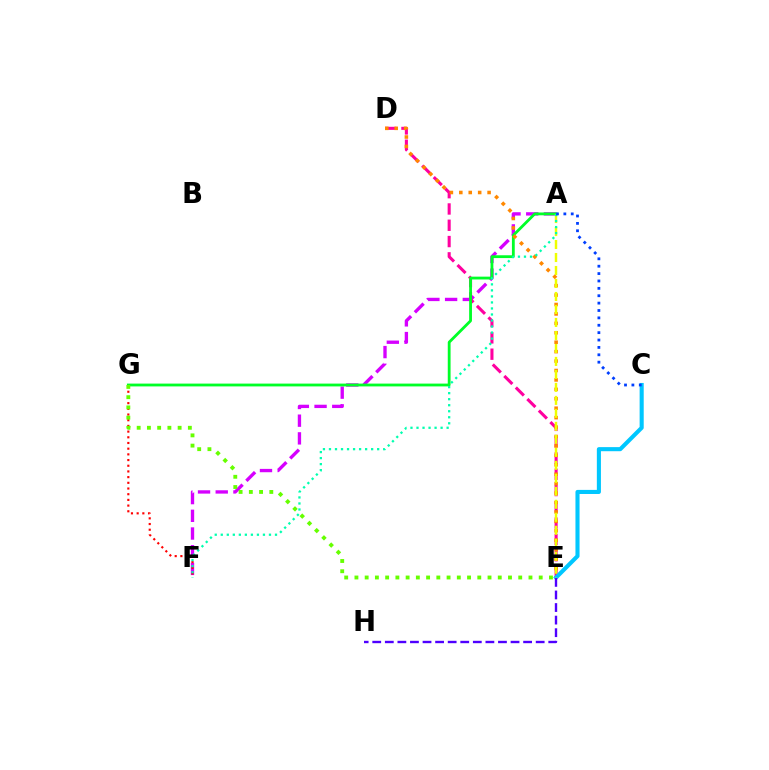{('A', 'F'): [{'color': '#d600ff', 'line_style': 'dashed', 'thickness': 2.4}, {'color': '#00ffaf', 'line_style': 'dotted', 'thickness': 1.64}], ('D', 'E'): [{'color': '#ff00a0', 'line_style': 'dashed', 'thickness': 2.21}, {'color': '#ff8800', 'line_style': 'dotted', 'thickness': 2.56}], ('A', 'G'): [{'color': '#00ff27', 'line_style': 'solid', 'thickness': 2.03}], ('F', 'G'): [{'color': '#ff0000', 'line_style': 'dotted', 'thickness': 1.55}], ('C', 'E'): [{'color': '#00c7ff', 'line_style': 'solid', 'thickness': 2.95}], ('E', 'H'): [{'color': '#4f00ff', 'line_style': 'dashed', 'thickness': 1.71}], ('A', 'E'): [{'color': '#eeff00', 'line_style': 'dashed', 'thickness': 1.76}], ('E', 'G'): [{'color': '#66ff00', 'line_style': 'dotted', 'thickness': 2.78}], ('A', 'C'): [{'color': '#003fff', 'line_style': 'dotted', 'thickness': 2.01}]}